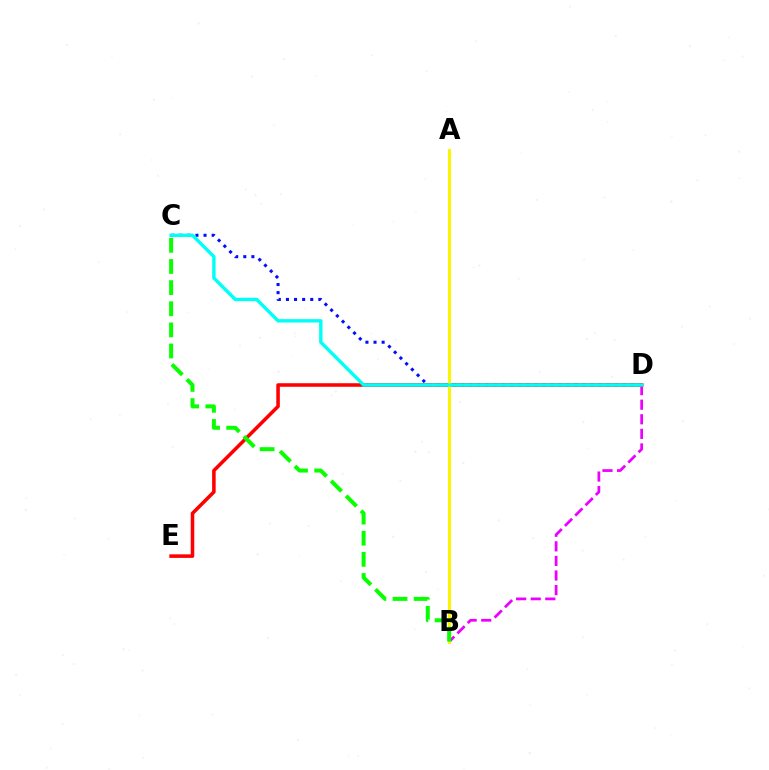{('B', 'D'): [{'color': '#ee00ff', 'line_style': 'dashed', 'thickness': 1.98}], ('C', 'D'): [{'color': '#0010ff', 'line_style': 'dotted', 'thickness': 2.2}, {'color': '#00fff6', 'line_style': 'solid', 'thickness': 2.45}], ('D', 'E'): [{'color': '#ff0000', 'line_style': 'solid', 'thickness': 2.55}], ('A', 'B'): [{'color': '#fcf500', 'line_style': 'solid', 'thickness': 2.19}], ('B', 'C'): [{'color': '#08ff00', 'line_style': 'dashed', 'thickness': 2.87}]}